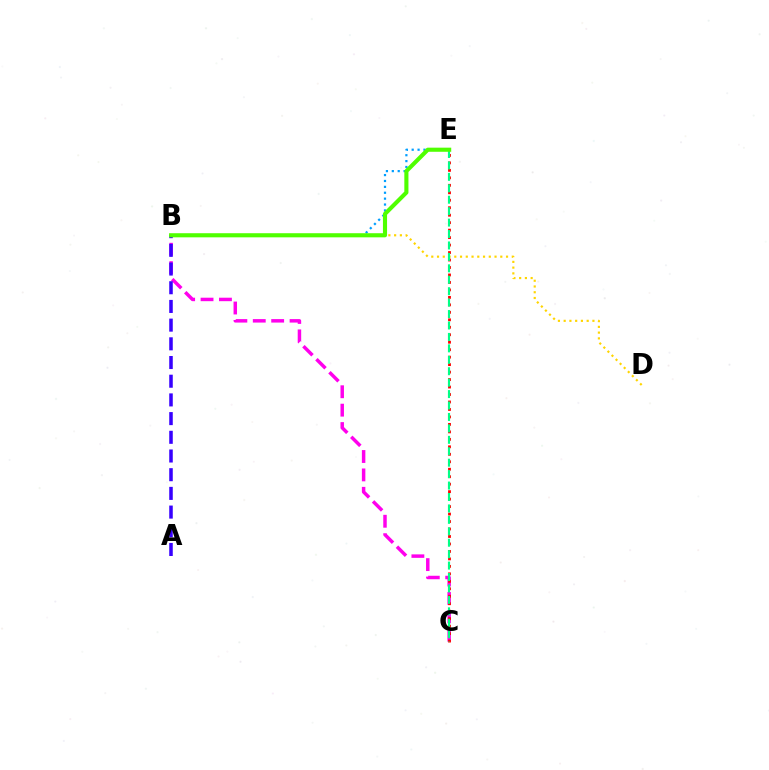{('B', 'E'): [{'color': '#009eff', 'line_style': 'dotted', 'thickness': 1.6}, {'color': '#4fff00', 'line_style': 'solid', 'thickness': 2.96}], ('B', 'D'): [{'color': '#ffd500', 'line_style': 'dotted', 'thickness': 1.56}], ('B', 'C'): [{'color': '#ff00ed', 'line_style': 'dashed', 'thickness': 2.5}], ('C', 'E'): [{'color': '#ff0000', 'line_style': 'dotted', 'thickness': 2.03}, {'color': '#00ff86', 'line_style': 'dashed', 'thickness': 1.55}], ('A', 'B'): [{'color': '#3700ff', 'line_style': 'dashed', 'thickness': 2.54}]}